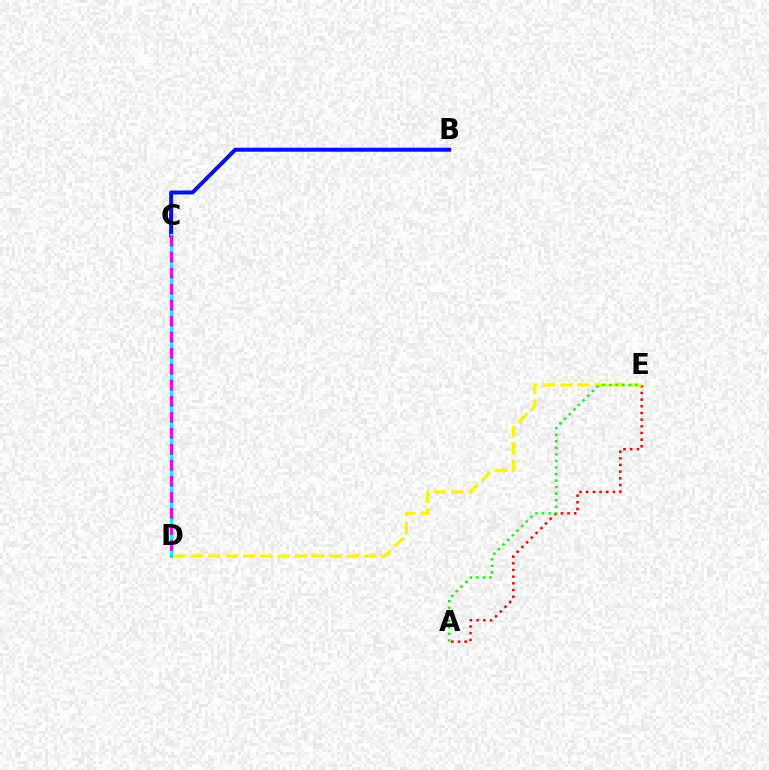{('A', 'E'): [{'color': '#ff0000', 'line_style': 'dotted', 'thickness': 1.81}, {'color': '#08ff00', 'line_style': 'dotted', 'thickness': 1.78}], ('B', 'C'): [{'color': '#0010ff', 'line_style': 'solid', 'thickness': 2.87}], ('D', 'E'): [{'color': '#fcf500', 'line_style': 'dashed', 'thickness': 2.36}], ('C', 'D'): [{'color': '#00fff6', 'line_style': 'solid', 'thickness': 2.26}, {'color': '#ee00ff', 'line_style': 'dashed', 'thickness': 2.18}]}